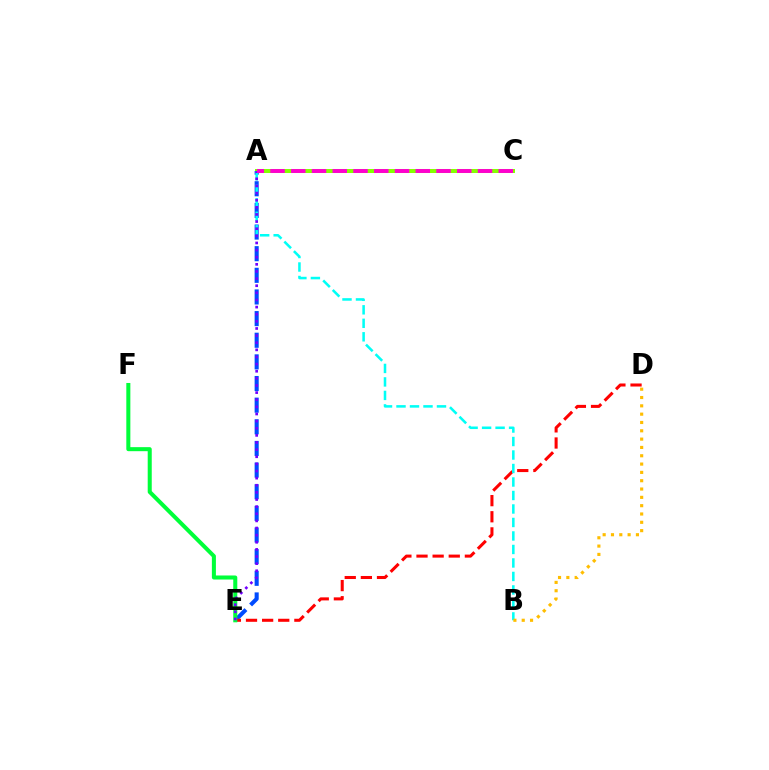{('A', 'C'): [{'color': '#84ff00', 'line_style': 'solid', 'thickness': 2.89}, {'color': '#ff00cf', 'line_style': 'dashed', 'thickness': 2.82}], ('A', 'E'): [{'color': '#004bff', 'line_style': 'dashed', 'thickness': 2.94}, {'color': '#7200ff', 'line_style': 'dotted', 'thickness': 1.94}], ('D', 'E'): [{'color': '#ff0000', 'line_style': 'dashed', 'thickness': 2.19}], ('A', 'B'): [{'color': '#00fff6', 'line_style': 'dashed', 'thickness': 1.83}], ('B', 'D'): [{'color': '#ffbd00', 'line_style': 'dotted', 'thickness': 2.26}], ('E', 'F'): [{'color': '#00ff39', 'line_style': 'solid', 'thickness': 2.91}]}